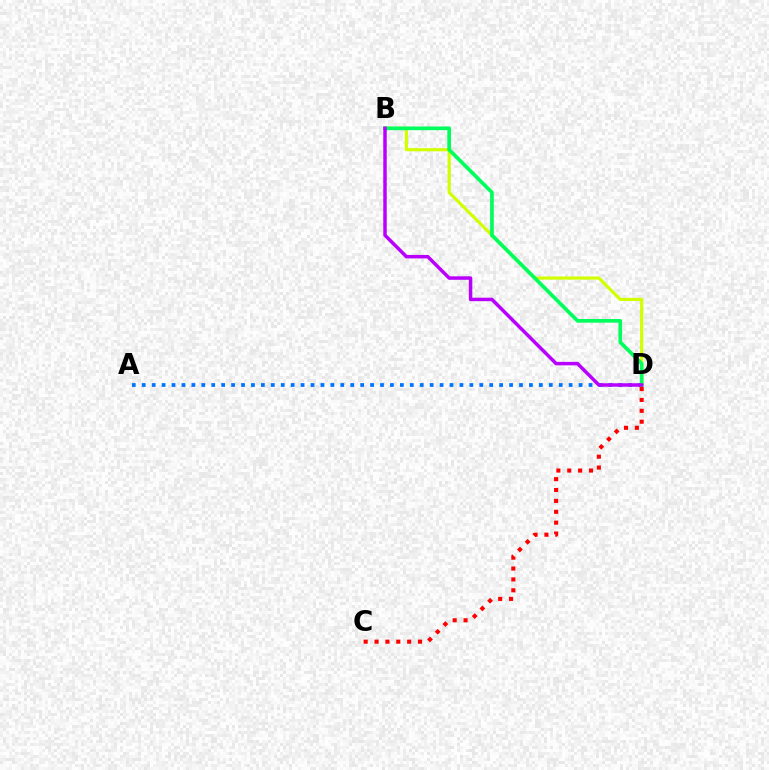{('C', 'D'): [{'color': '#ff0000', 'line_style': 'dotted', 'thickness': 2.95}], ('B', 'D'): [{'color': '#d1ff00', 'line_style': 'solid', 'thickness': 2.27}, {'color': '#00ff5c', 'line_style': 'solid', 'thickness': 2.65}, {'color': '#b900ff', 'line_style': 'solid', 'thickness': 2.5}], ('A', 'D'): [{'color': '#0074ff', 'line_style': 'dotted', 'thickness': 2.7}]}